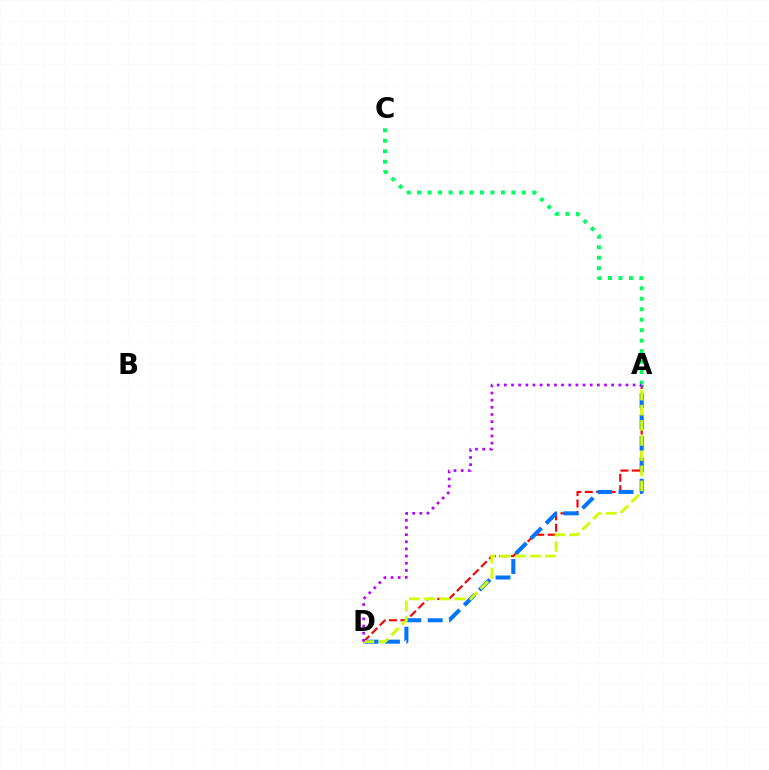{('A', 'D'): [{'color': '#ff0000', 'line_style': 'dashed', 'thickness': 1.55}, {'color': '#0074ff', 'line_style': 'dashed', 'thickness': 2.9}, {'color': '#d1ff00', 'line_style': 'dashed', 'thickness': 2.06}, {'color': '#b900ff', 'line_style': 'dotted', 'thickness': 1.94}], ('A', 'C'): [{'color': '#00ff5c', 'line_style': 'dotted', 'thickness': 2.85}]}